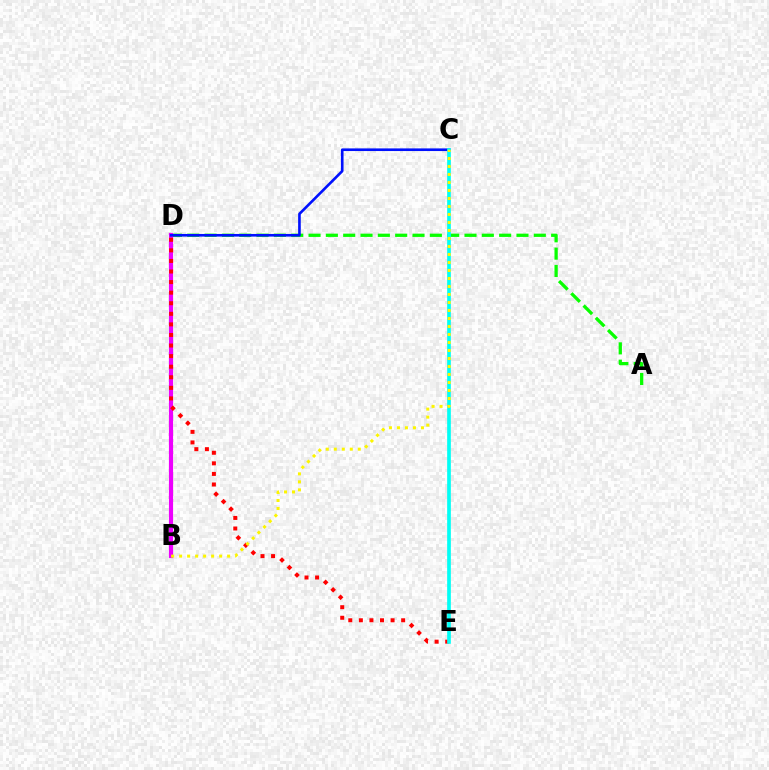{('A', 'D'): [{'color': '#08ff00', 'line_style': 'dashed', 'thickness': 2.35}], ('B', 'D'): [{'color': '#ee00ff', 'line_style': 'solid', 'thickness': 2.99}], ('C', 'D'): [{'color': '#0010ff', 'line_style': 'solid', 'thickness': 1.9}], ('D', 'E'): [{'color': '#ff0000', 'line_style': 'dotted', 'thickness': 2.87}], ('C', 'E'): [{'color': '#00fff6', 'line_style': 'solid', 'thickness': 2.65}], ('B', 'C'): [{'color': '#fcf500', 'line_style': 'dotted', 'thickness': 2.17}]}